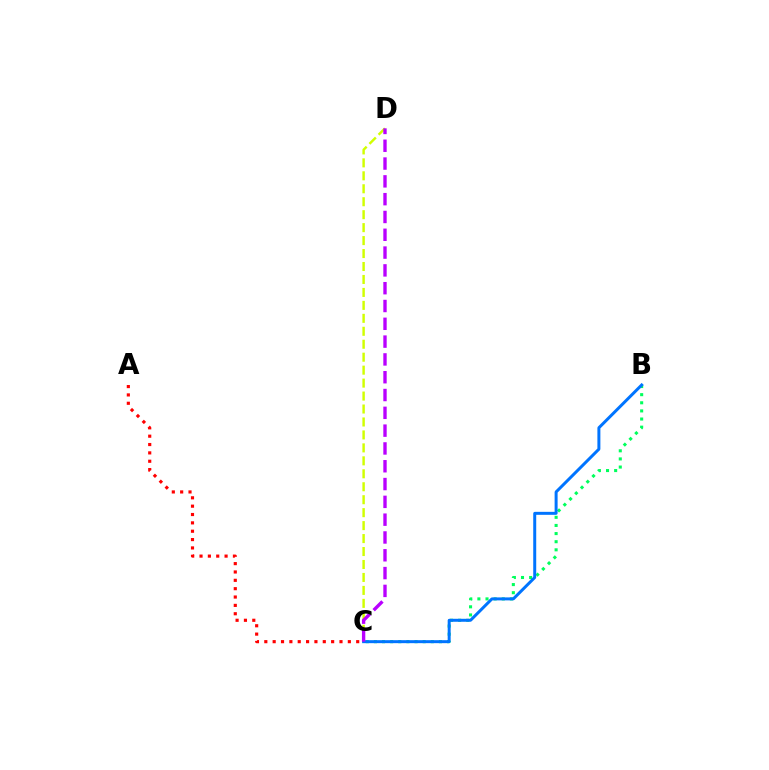{('B', 'C'): [{'color': '#00ff5c', 'line_style': 'dotted', 'thickness': 2.21}, {'color': '#0074ff', 'line_style': 'solid', 'thickness': 2.15}], ('C', 'D'): [{'color': '#d1ff00', 'line_style': 'dashed', 'thickness': 1.76}, {'color': '#b900ff', 'line_style': 'dashed', 'thickness': 2.42}], ('A', 'C'): [{'color': '#ff0000', 'line_style': 'dotted', 'thickness': 2.27}]}